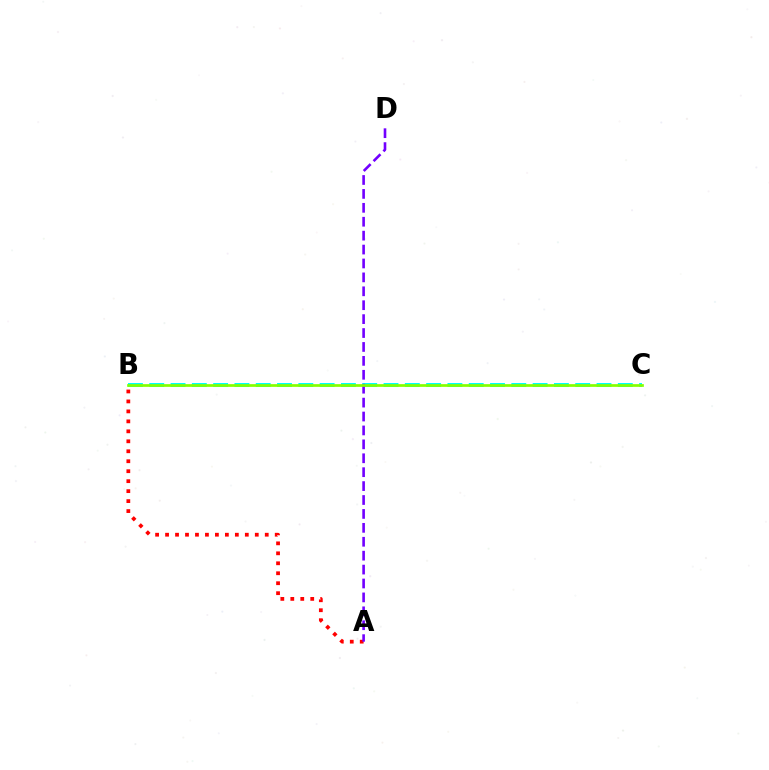{('B', 'C'): [{'color': '#00fff6', 'line_style': 'dashed', 'thickness': 2.89}, {'color': '#84ff00', 'line_style': 'solid', 'thickness': 1.95}], ('A', 'B'): [{'color': '#ff0000', 'line_style': 'dotted', 'thickness': 2.71}], ('A', 'D'): [{'color': '#7200ff', 'line_style': 'dashed', 'thickness': 1.89}]}